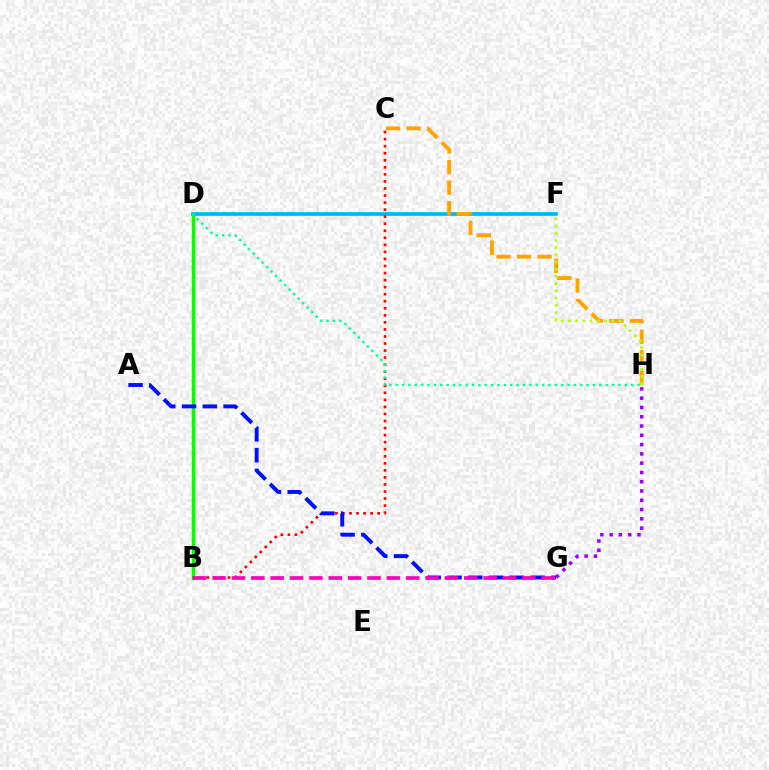{('B', 'D'): [{'color': '#08ff00', 'line_style': 'solid', 'thickness': 2.47}], ('D', 'F'): [{'color': '#00b5ff', 'line_style': 'solid', 'thickness': 2.65}], ('B', 'C'): [{'color': '#ff0000', 'line_style': 'dotted', 'thickness': 1.91}], ('G', 'H'): [{'color': '#9b00ff', 'line_style': 'dotted', 'thickness': 2.52}], ('C', 'H'): [{'color': '#ffa500', 'line_style': 'dashed', 'thickness': 2.79}], ('A', 'G'): [{'color': '#0010ff', 'line_style': 'dashed', 'thickness': 2.82}], ('B', 'G'): [{'color': '#ff00bd', 'line_style': 'dashed', 'thickness': 2.63}], ('F', 'H'): [{'color': '#b3ff00', 'line_style': 'dotted', 'thickness': 1.96}], ('D', 'H'): [{'color': '#00ff9d', 'line_style': 'dotted', 'thickness': 1.73}]}